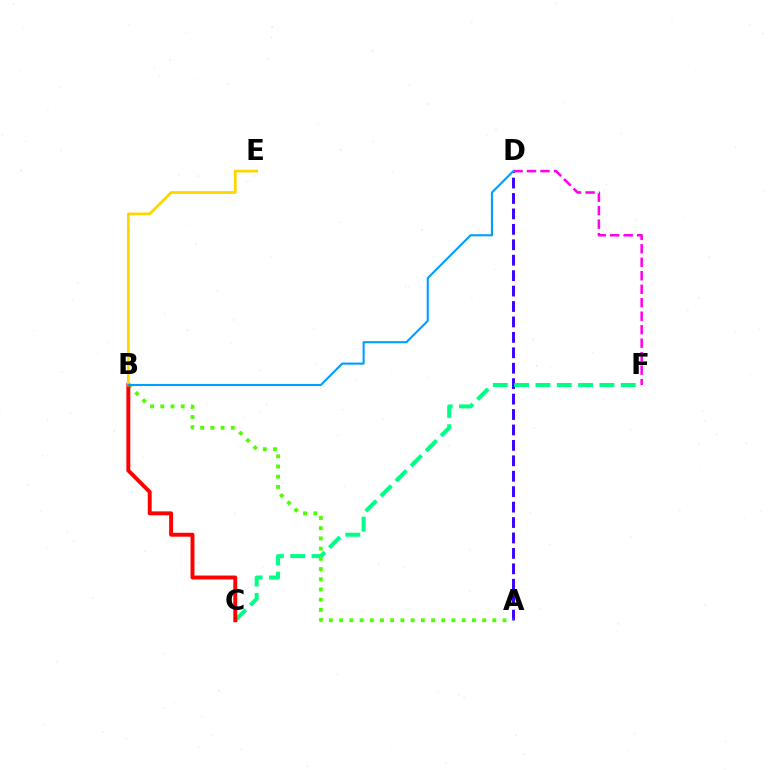{('A', 'D'): [{'color': '#3700ff', 'line_style': 'dashed', 'thickness': 2.1}], ('C', 'F'): [{'color': '#00ff86', 'line_style': 'dashed', 'thickness': 2.9}], ('A', 'B'): [{'color': '#4fff00', 'line_style': 'dotted', 'thickness': 2.77}], ('D', 'F'): [{'color': '#ff00ed', 'line_style': 'dashed', 'thickness': 1.83}], ('B', 'C'): [{'color': '#ff0000', 'line_style': 'solid', 'thickness': 2.83}], ('B', 'E'): [{'color': '#ffd500', 'line_style': 'solid', 'thickness': 1.97}], ('B', 'D'): [{'color': '#009eff', 'line_style': 'solid', 'thickness': 1.52}]}